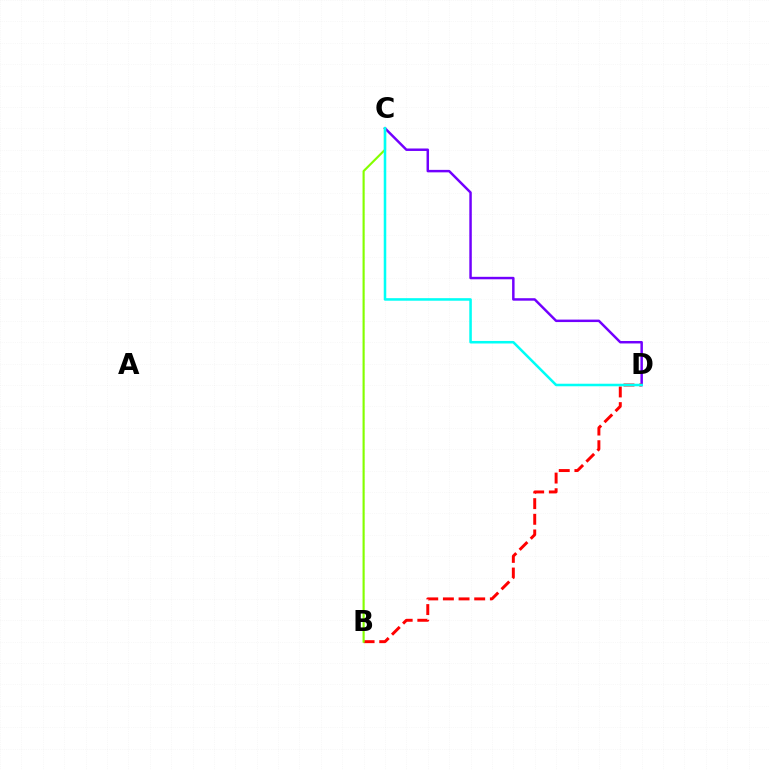{('C', 'D'): [{'color': '#7200ff', 'line_style': 'solid', 'thickness': 1.78}, {'color': '#00fff6', 'line_style': 'solid', 'thickness': 1.83}], ('B', 'D'): [{'color': '#ff0000', 'line_style': 'dashed', 'thickness': 2.13}], ('B', 'C'): [{'color': '#84ff00', 'line_style': 'solid', 'thickness': 1.55}]}